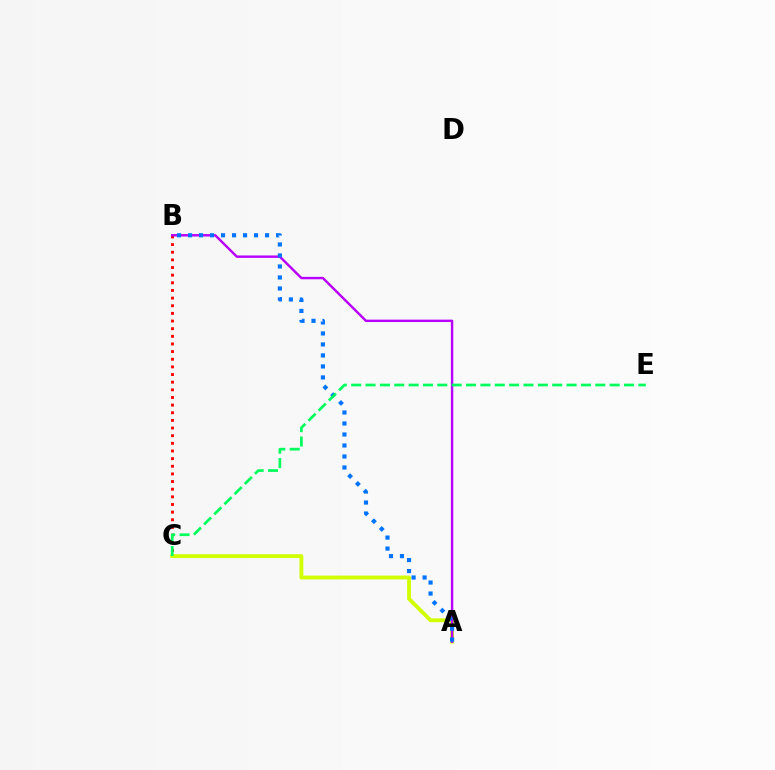{('B', 'C'): [{'color': '#ff0000', 'line_style': 'dotted', 'thickness': 2.08}], ('A', 'C'): [{'color': '#d1ff00', 'line_style': 'solid', 'thickness': 2.77}], ('A', 'B'): [{'color': '#b900ff', 'line_style': 'solid', 'thickness': 1.74}, {'color': '#0074ff', 'line_style': 'dotted', 'thickness': 2.99}], ('C', 'E'): [{'color': '#00ff5c', 'line_style': 'dashed', 'thickness': 1.95}]}